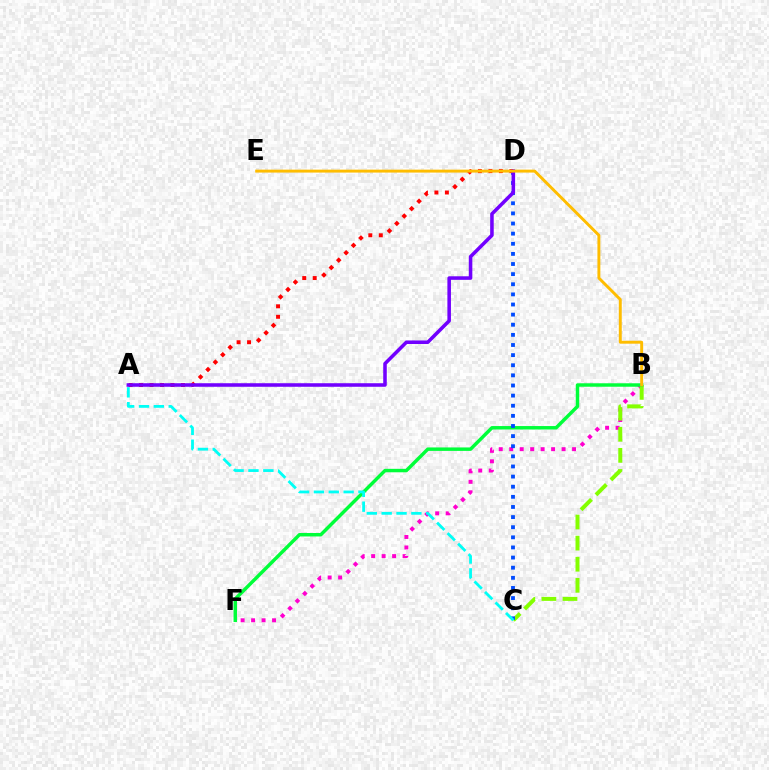{('B', 'F'): [{'color': '#ff00cf', 'line_style': 'dotted', 'thickness': 2.85}, {'color': '#00ff39', 'line_style': 'solid', 'thickness': 2.49}], ('B', 'C'): [{'color': '#84ff00', 'line_style': 'dashed', 'thickness': 2.87}], ('C', 'D'): [{'color': '#004bff', 'line_style': 'dotted', 'thickness': 2.75}], ('A', 'D'): [{'color': '#ff0000', 'line_style': 'dotted', 'thickness': 2.85}, {'color': '#7200ff', 'line_style': 'solid', 'thickness': 2.55}], ('A', 'C'): [{'color': '#00fff6', 'line_style': 'dashed', 'thickness': 2.02}], ('B', 'E'): [{'color': '#ffbd00', 'line_style': 'solid', 'thickness': 2.11}]}